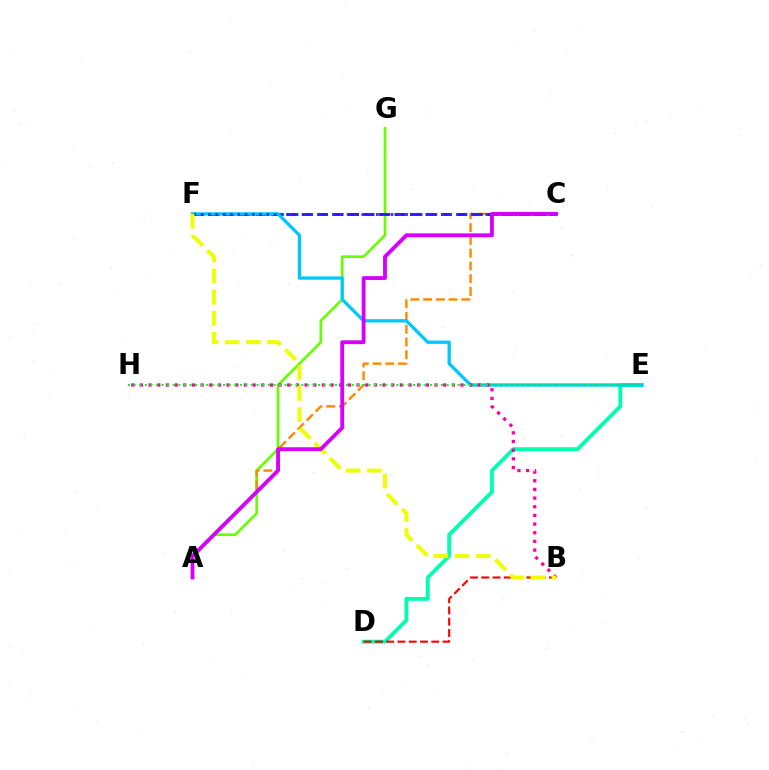{('A', 'G'): [{'color': '#66ff00', 'line_style': 'solid', 'thickness': 1.92}], ('A', 'C'): [{'color': '#ff8800', 'line_style': 'dashed', 'thickness': 1.73}, {'color': '#d600ff', 'line_style': 'solid', 'thickness': 2.76}], ('D', 'E'): [{'color': '#00ffaf', 'line_style': 'solid', 'thickness': 2.76}], ('C', 'F'): [{'color': '#4f00ff', 'line_style': 'dashed', 'thickness': 2.1}, {'color': '#003fff', 'line_style': 'dotted', 'thickness': 1.98}], ('E', 'F'): [{'color': '#00c7ff', 'line_style': 'solid', 'thickness': 2.36}], ('B', 'D'): [{'color': '#ff0000', 'line_style': 'dashed', 'thickness': 1.53}], ('B', 'H'): [{'color': '#ff00a0', 'line_style': 'dotted', 'thickness': 2.35}], ('E', 'H'): [{'color': '#00ff27', 'line_style': 'dotted', 'thickness': 1.52}], ('B', 'F'): [{'color': '#eeff00', 'line_style': 'dashed', 'thickness': 2.88}]}